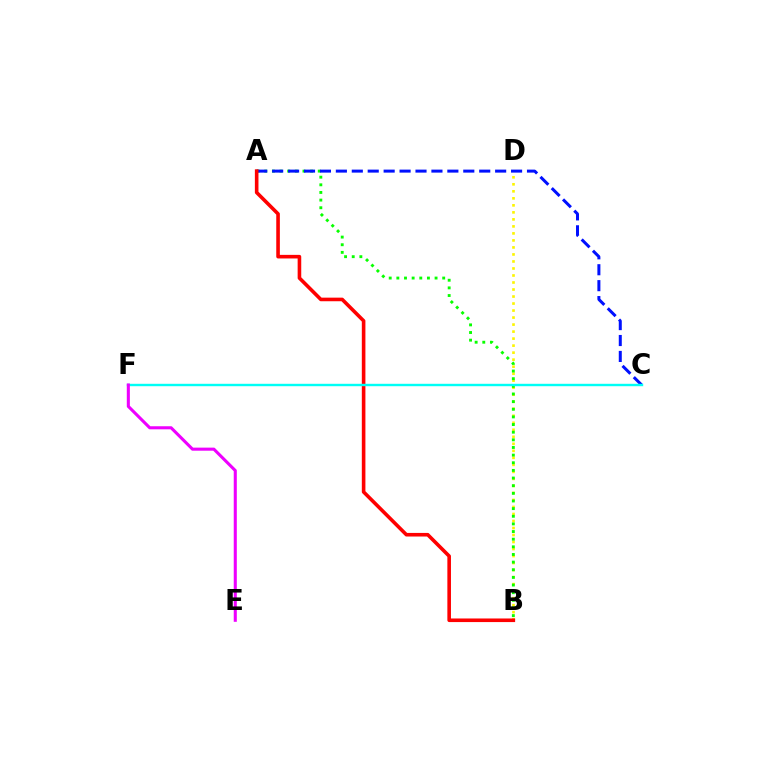{('B', 'D'): [{'color': '#fcf500', 'line_style': 'dotted', 'thickness': 1.91}], ('A', 'B'): [{'color': '#08ff00', 'line_style': 'dotted', 'thickness': 2.08}, {'color': '#ff0000', 'line_style': 'solid', 'thickness': 2.59}], ('A', 'C'): [{'color': '#0010ff', 'line_style': 'dashed', 'thickness': 2.16}], ('C', 'F'): [{'color': '#00fff6', 'line_style': 'solid', 'thickness': 1.73}], ('E', 'F'): [{'color': '#ee00ff', 'line_style': 'solid', 'thickness': 2.21}]}